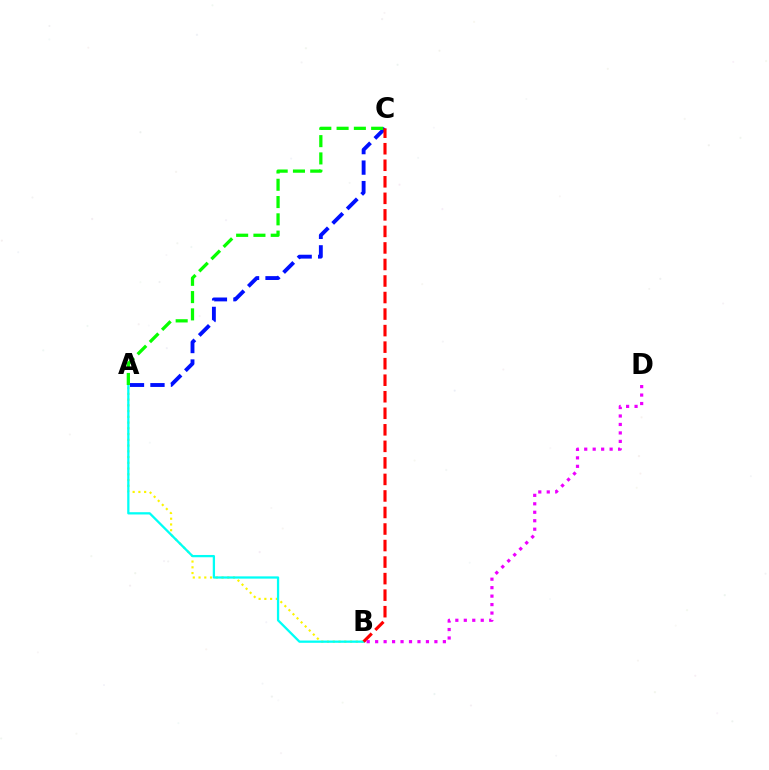{('A', 'B'): [{'color': '#fcf500', 'line_style': 'dotted', 'thickness': 1.56}, {'color': '#00fff6', 'line_style': 'solid', 'thickness': 1.64}], ('A', 'C'): [{'color': '#0010ff', 'line_style': 'dashed', 'thickness': 2.78}, {'color': '#08ff00', 'line_style': 'dashed', 'thickness': 2.35}], ('B', 'C'): [{'color': '#ff0000', 'line_style': 'dashed', 'thickness': 2.25}], ('B', 'D'): [{'color': '#ee00ff', 'line_style': 'dotted', 'thickness': 2.3}]}